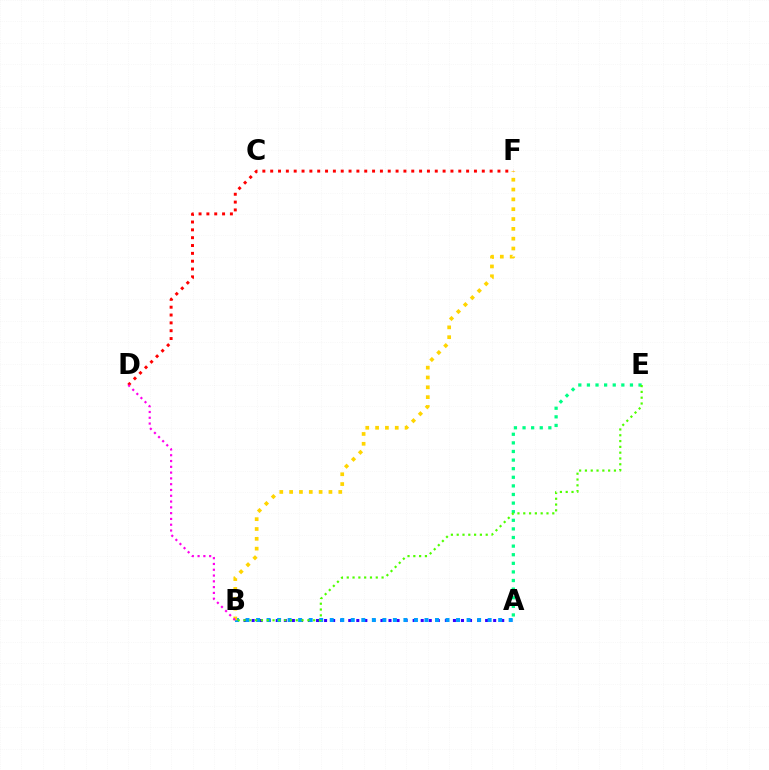{('A', 'B'): [{'color': '#3700ff', 'line_style': 'dotted', 'thickness': 2.19}, {'color': '#009eff', 'line_style': 'dotted', 'thickness': 2.86}], ('A', 'E'): [{'color': '#00ff86', 'line_style': 'dotted', 'thickness': 2.34}], ('B', 'F'): [{'color': '#ffd500', 'line_style': 'dotted', 'thickness': 2.67}], ('D', 'F'): [{'color': '#ff0000', 'line_style': 'dotted', 'thickness': 2.13}], ('B', 'D'): [{'color': '#ff00ed', 'line_style': 'dotted', 'thickness': 1.57}], ('B', 'E'): [{'color': '#4fff00', 'line_style': 'dotted', 'thickness': 1.58}]}